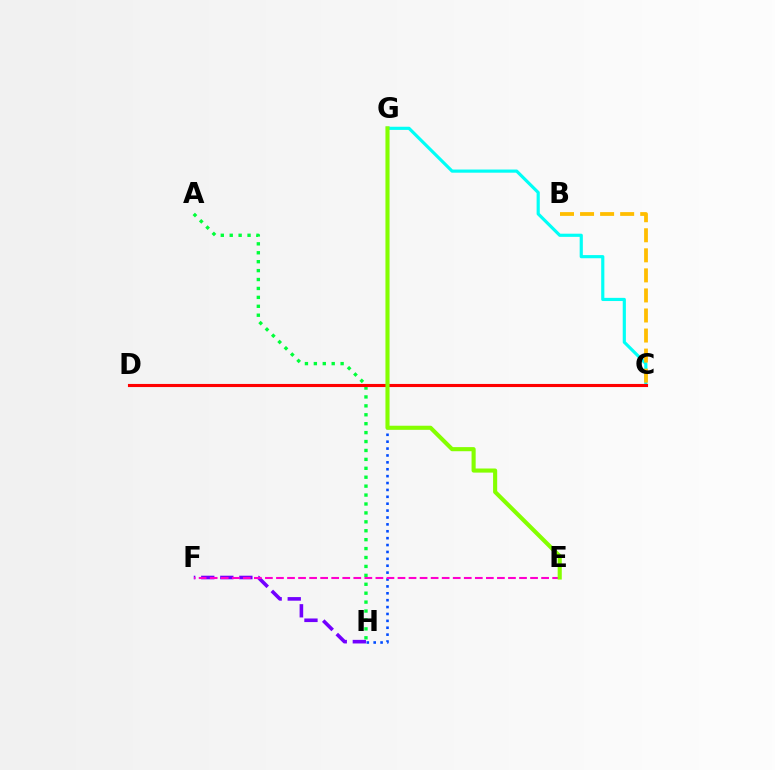{('C', 'G'): [{'color': '#00fff6', 'line_style': 'solid', 'thickness': 2.28}], ('A', 'H'): [{'color': '#00ff39', 'line_style': 'dotted', 'thickness': 2.42}], ('B', 'C'): [{'color': '#ffbd00', 'line_style': 'dashed', 'thickness': 2.72}], ('G', 'H'): [{'color': '#004bff', 'line_style': 'dotted', 'thickness': 1.87}], ('C', 'D'): [{'color': '#ff0000', 'line_style': 'solid', 'thickness': 2.23}], ('F', 'H'): [{'color': '#7200ff', 'line_style': 'dashed', 'thickness': 2.59}], ('E', 'F'): [{'color': '#ff00cf', 'line_style': 'dashed', 'thickness': 1.5}], ('E', 'G'): [{'color': '#84ff00', 'line_style': 'solid', 'thickness': 2.96}]}